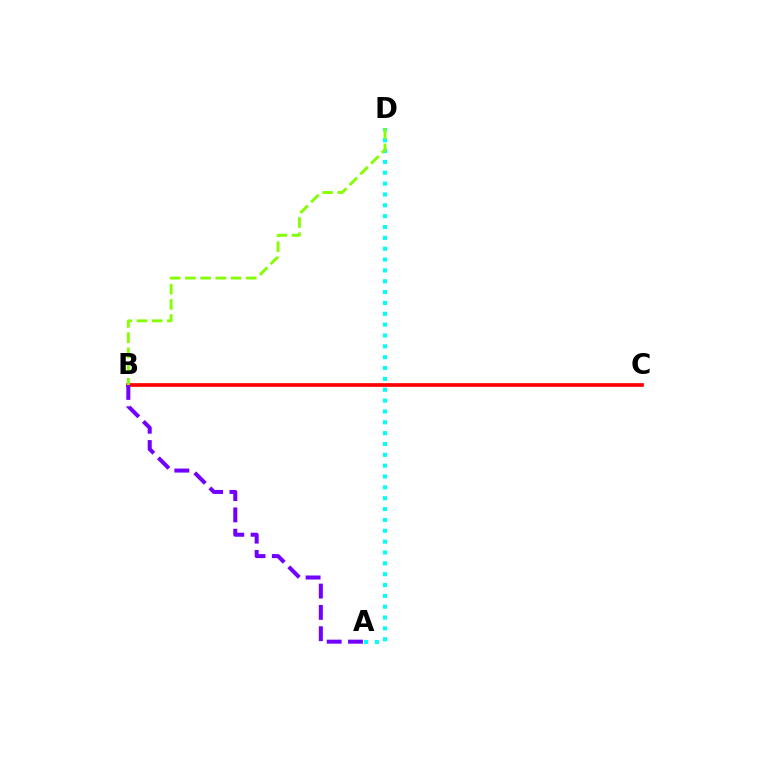{('B', 'C'): [{'color': '#ff0000', 'line_style': 'solid', 'thickness': 2.65}], ('A', 'B'): [{'color': '#7200ff', 'line_style': 'dashed', 'thickness': 2.9}], ('A', 'D'): [{'color': '#00fff6', 'line_style': 'dotted', 'thickness': 2.95}], ('B', 'D'): [{'color': '#84ff00', 'line_style': 'dashed', 'thickness': 2.07}]}